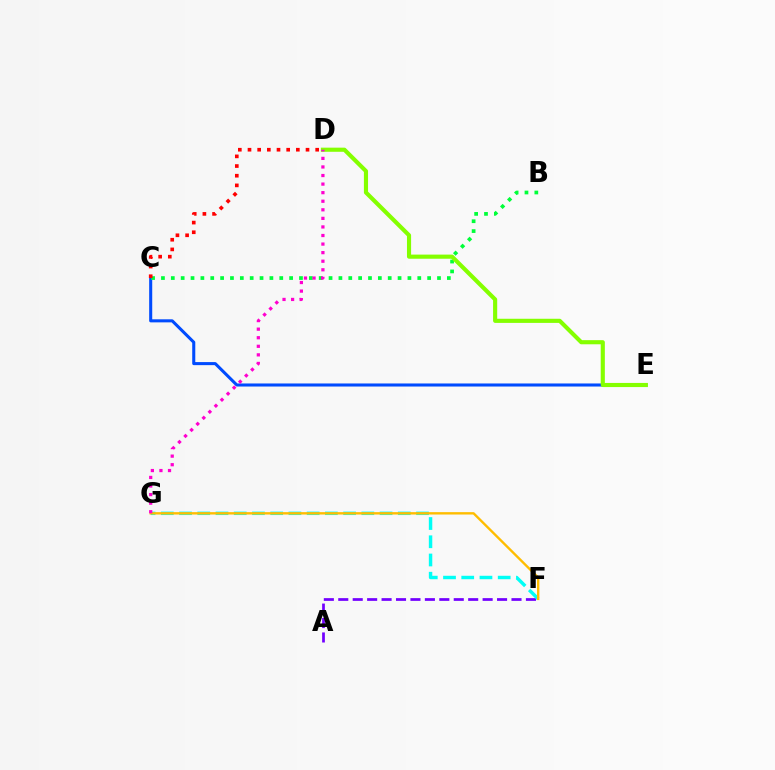{('A', 'F'): [{'color': '#7200ff', 'line_style': 'dashed', 'thickness': 1.96}], ('C', 'E'): [{'color': '#004bff', 'line_style': 'solid', 'thickness': 2.2}], ('B', 'C'): [{'color': '#00ff39', 'line_style': 'dotted', 'thickness': 2.68}], ('F', 'G'): [{'color': '#00fff6', 'line_style': 'dashed', 'thickness': 2.48}, {'color': '#ffbd00', 'line_style': 'solid', 'thickness': 1.71}], ('D', 'E'): [{'color': '#84ff00', 'line_style': 'solid', 'thickness': 2.97}], ('D', 'G'): [{'color': '#ff00cf', 'line_style': 'dotted', 'thickness': 2.33}], ('C', 'D'): [{'color': '#ff0000', 'line_style': 'dotted', 'thickness': 2.63}]}